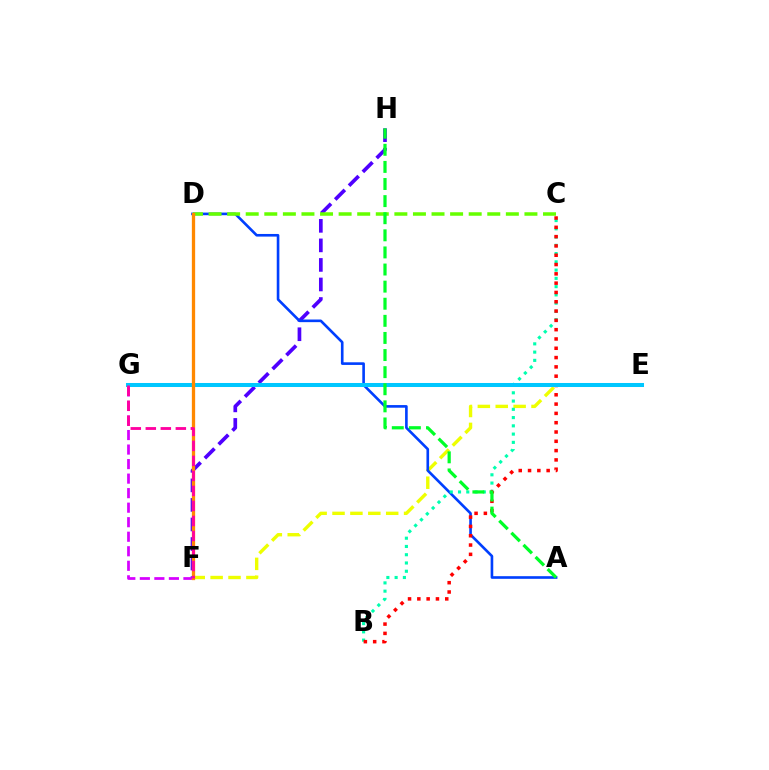{('F', 'G'): [{'color': '#d600ff', 'line_style': 'dashed', 'thickness': 1.97}, {'color': '#ff00a0', 'line_style': 'dashed', 'thickness': 2.04}], ('F', 'H'): [{'color': '#4f00ff', 'line_style': 'dashed', 'thickness': 2.65}], ('E', 'F'): [{'color': '#eeff00', 'line_style': 'dashed', 'thickness': 2.43}], ('A', 'D'): [{'color': '#003fff', 'line_style': 'solid', 'thickness': 1.9}], ('B', 'C'): [{'color': '#00ffaf', 'line_style': 'dotted', 'thickness': 2.24}, {'color': '#ff0000', 'line_style': 'dotted', 'thickness': 2.53}], ('C', 'D'): [{'color': '#66ff00', 'line_style': 'dashed', 'thickness': 2.52}], ('E', 'G'): [{'color': '#00c7ff', 'line_style': 'solid', 'thickness': 2.9}], ('A', 'H'): [{'color': '#00ff27', 'line_style': 'dashed', 'thickness': 2.32}], ('D', 'F'): [{'color': '#ff8800', 'line_style': 'solid', 'thickness': 2.37}]}